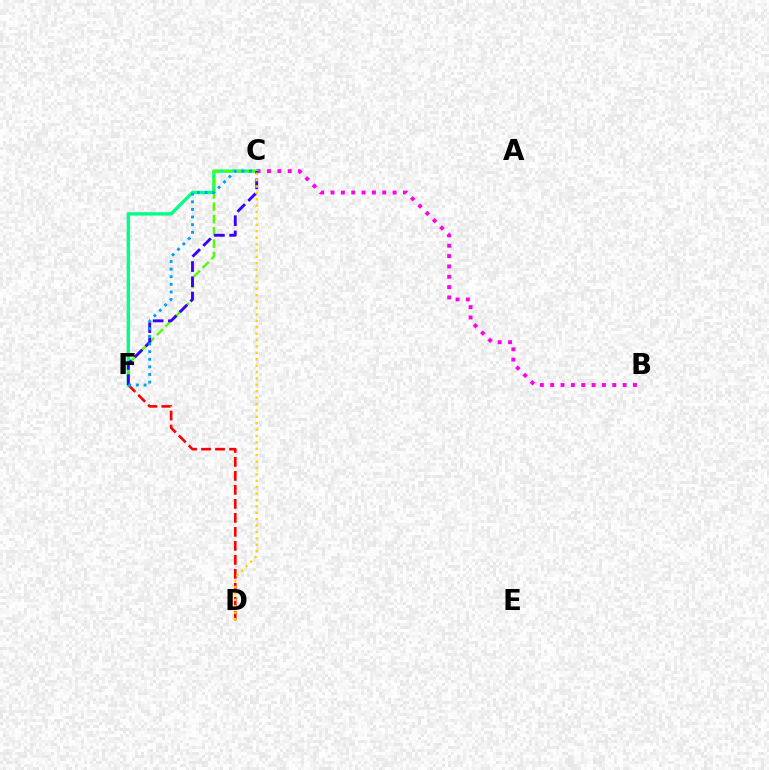{('B', 'C'): [{'color': '#ff00ed', 'line_style': 'dotted', 'thickness': 2.81}], ('D', 'F'): [{'color': '#ff0000', 'line_style': 'dashed', 'thickness': 1.9}], ('C', 'F'): [{'color': '#00ff86', 'line_style': 'solid', 'thickness': 2.42}, {'color': '#4fff00', 'line_style': 'dashed', 'thickness': 1.67}, {'color': '#3700ff', 'line_style': 'dashed', 'thickness': 2.07}, {'color': '#009eff', 'line_style': 'dotted', 'thickness': 2.07}], ('C', 'D'): [{'color': '#ffd500', 'line_style': 'dotted', 'thickness': 1.74}]}